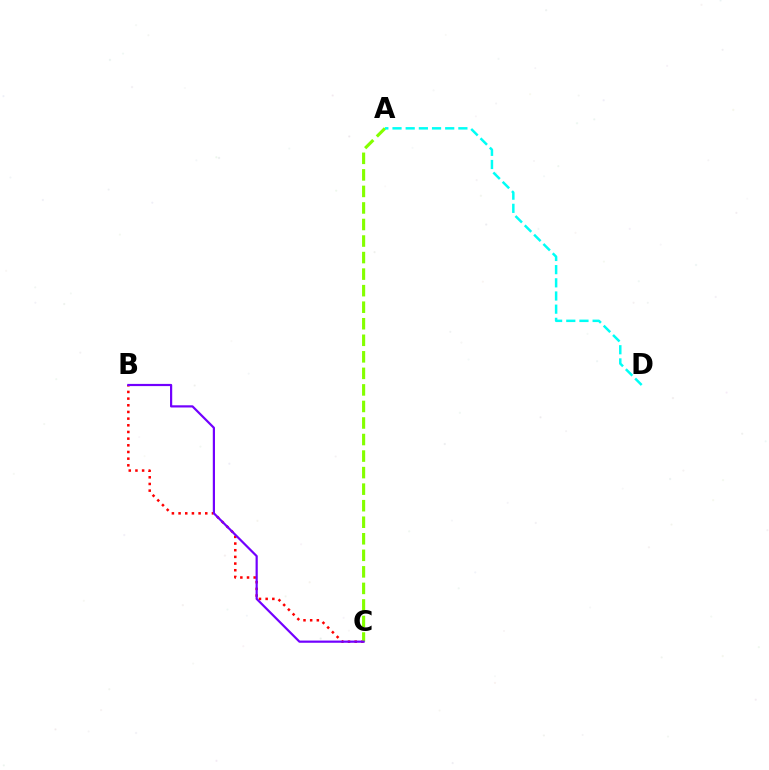{('B', 'C'): [{'color': '#ff0000', 'line_style': 'dotted', 'thickness': 1.81}, {'color': '#7200ff', 'line_style': 'solid', 'thickness': 1.58}], ('A', 'C'): [{'color': '#84ff00', 'line_style': 'dashed', 'thickness': 2.25}], ('A', 'D'): [{'color': '#00fff6', 'line_style': 'dashed', 'thickness': 1.79}]}